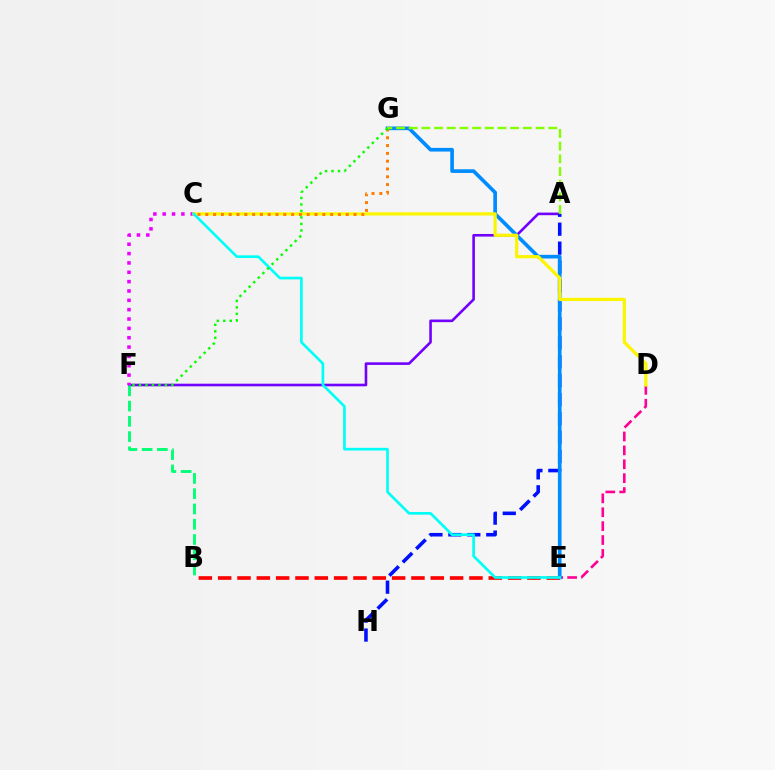{('B', 'E'): [{'color': '#ff0000', 'line_style': 'dashed', 'thickness': 2.63}], ('A', 'F'): [{'color': '#7200ff', 'line_style': 'solid', 'thickness': 1.88}], ('C', 'F'): [{'color': '#ee00ff', 'line_style': 'dotted', 'thickness': 2.54}], ('D', 'E'): [{'color': '#ff0094', 'line_style': 'dashed', 'thickness': 1.89}], ('B', 'F'): [{'color': '#00ff74', 'line_style': 'dashed', 'thickness': 2.07}], ('A', 'H'): [{'color': '#0010ff', 'line_style': 'dashed', 'thickness': 2.57}], ('E', 'G'): [{'color': '#008cff', 'line_style': 'solid', 'thickness': 2.64}], ('C', 'D'): [{'color': '#fcf500', 'line_style': 'solid', 'thickness': 2.31}], ('C', 'G'): [{'color': '#ff7c00', 'line_style': 'dotted', 'thickness': 2.12}], ('A', 'G'): [{'color': '#84ff00', 'line_style': 'dashed', 'thickness': 1.72}], ('C', 'E'): [{'color': '#00fff6', 'line_style': 'solid', 'thickness': 1.92}], ('F', 'G'): [{'color': '#08ff00', 'line_style': 'dotted', 'thickness': 1.76}]}